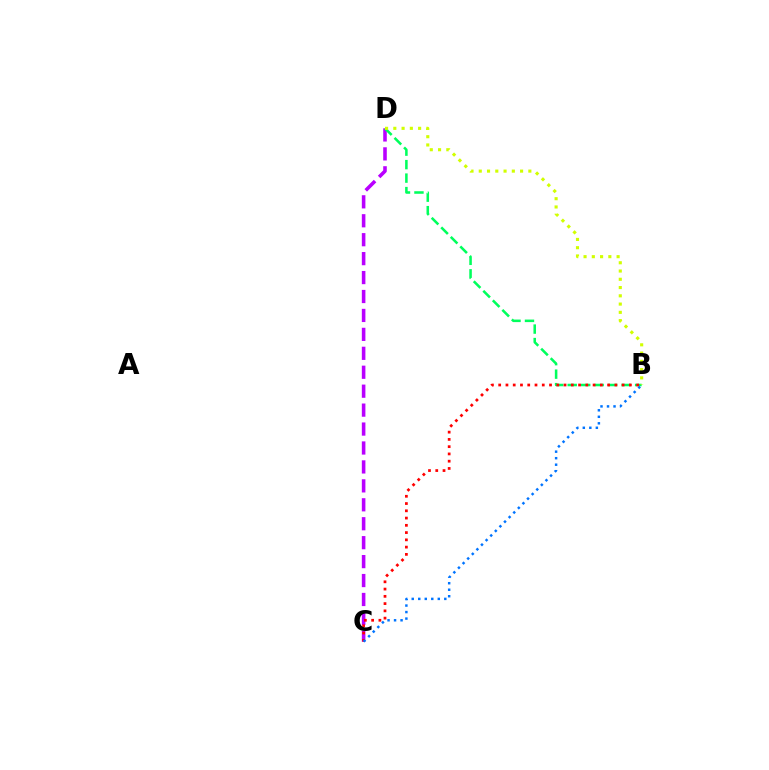{('C', 'D'): [{'color': '#b900ff', 'line_style': 'dashed', 'thickness': 2.57}], ('B', 'D'): [{'color': '#00ff5c', 'line_style': 'dashed', 'thickness': 1.83}, {'color': '#d1ff00', 'line_style': 'dotted', 'thickness': 2.25}], ('B', 'C'): [{'color': '#ff0000', 'line_style': 'dotted', 'thickness': 1.97}, {'color': '#0074ff', 'line_style': 'dotted', 'thickness': 1.77}]}